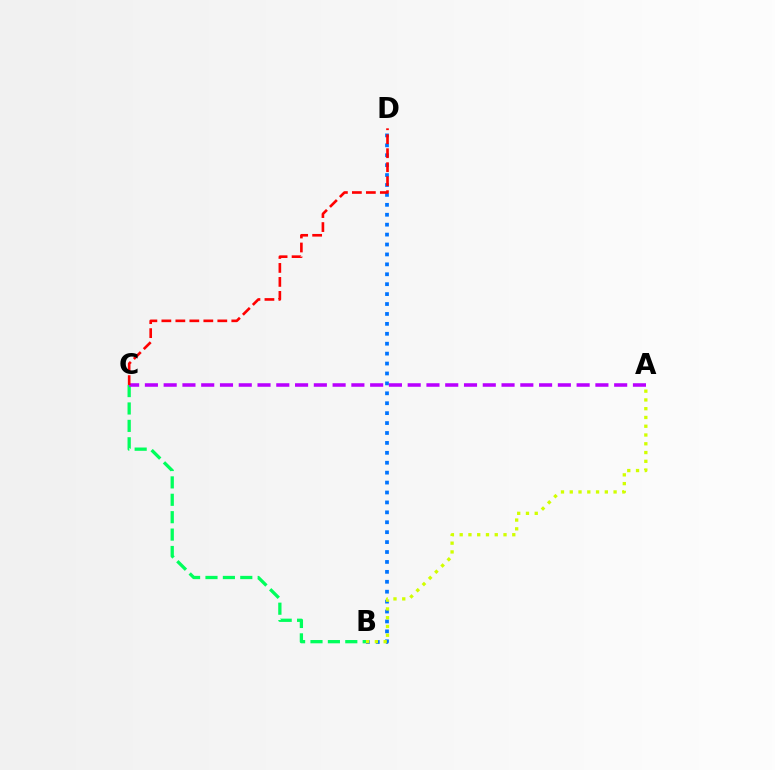{('B', 'C'): [{'color': '#00ff5c', 'line_style': 'dashed', 'thickness': 2.36}], ('B', 'D'): [{'color': '#0074ff', 'line_style': 'dotted', 'thickness': 2.7}], ('A', 'B'): [{'color': '#d1ff00', 'line_style': 'dotted', 'thickness': 2.38}], ('A', 'C'): [{'color': '#b900ff', 'line_style': 'dashed', 'thickness': 2.55}], ('C', 'D'): [{'color': '#ff0000', 'line_style': 'dashed', 'thickness': 1.9}]}